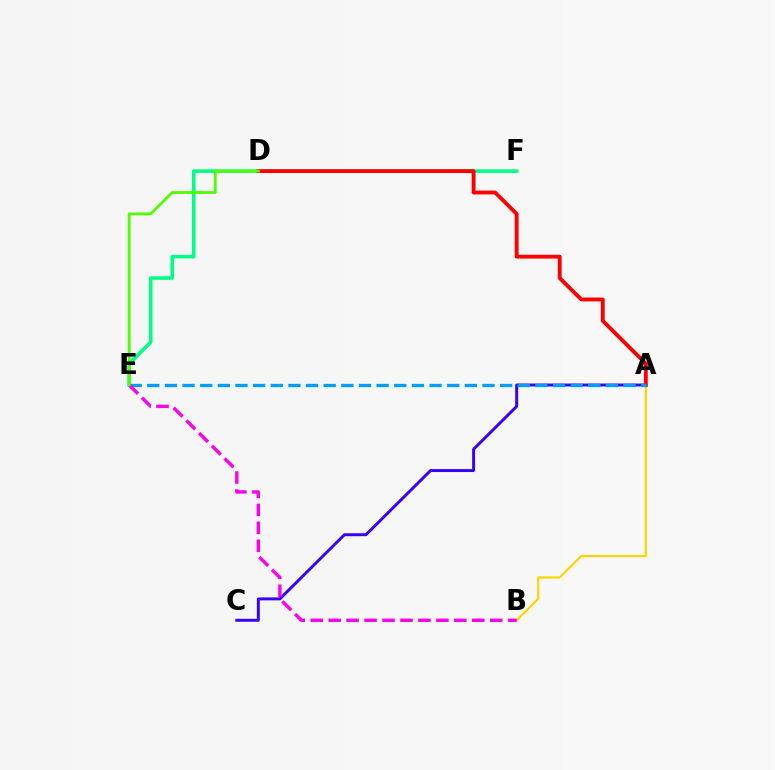{('A', 'C'): [{'color': '#3700ff', 'line_style': 'solid', 'thickness': 2.12}], ('E', 'F'): [{'color': '#00ff86', 'line_style': 'solid', 'thickness': 2.56}], ('A', 'B'): [{'color': '#ffd500', 'line_style': 'solid', 'thickness': 1.6}], ('A', 'D'): [{'color': '#ff0000', 'line_style': 'solid', 'thickness': 2.77}], ('A', 'E'): [{'color': '#009eff', 'line_style': 'dashed', 'thickness': 2.4}], ('B', 'E'): [{'color': '#ff00ed', 'line_style': 'dashed', 'thickness': 2.44}], ('D', 'E'): [{'color': '#4fff00', 'line_style': 'solid', 'thickness': 2.02}]}